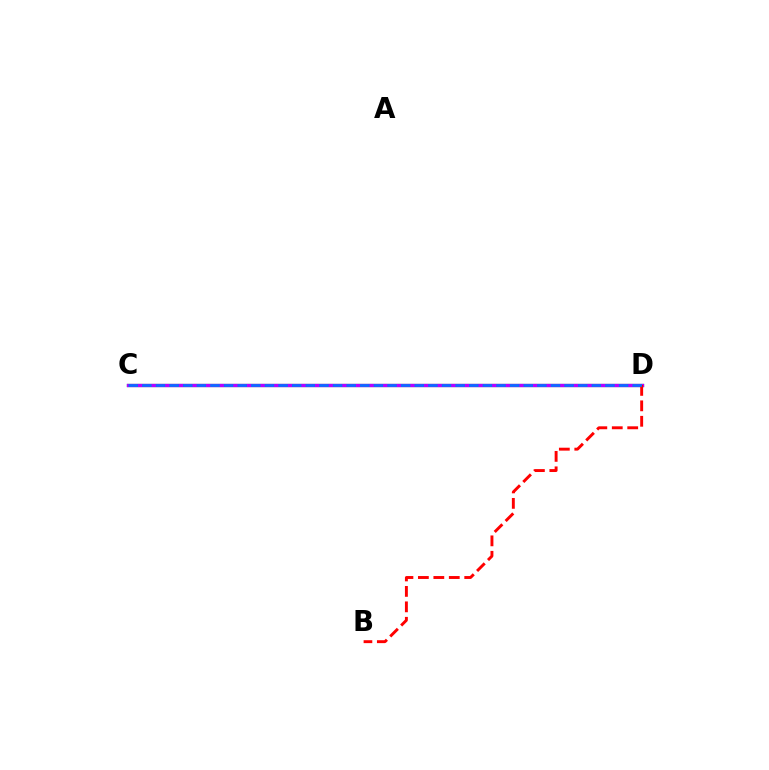{('C', 'D'): [{'color': '#d1ff00', 'line_style': 'dotted', 'thickness': 2.09}, {'color': '#00ff5c', 'line_style': 'solid', 'thickness': 2.36}, {'color': '#b900ff', 'line_style': 'solid', 'thickness': 2.4}, {'color': '#0074ff', 'line_style': 'dashed', 'thickness': 1.85}], ('B', 'D'): [{'color': '#ff0000', 'line_style': 'dashed', 'thickness': 2.1}]}